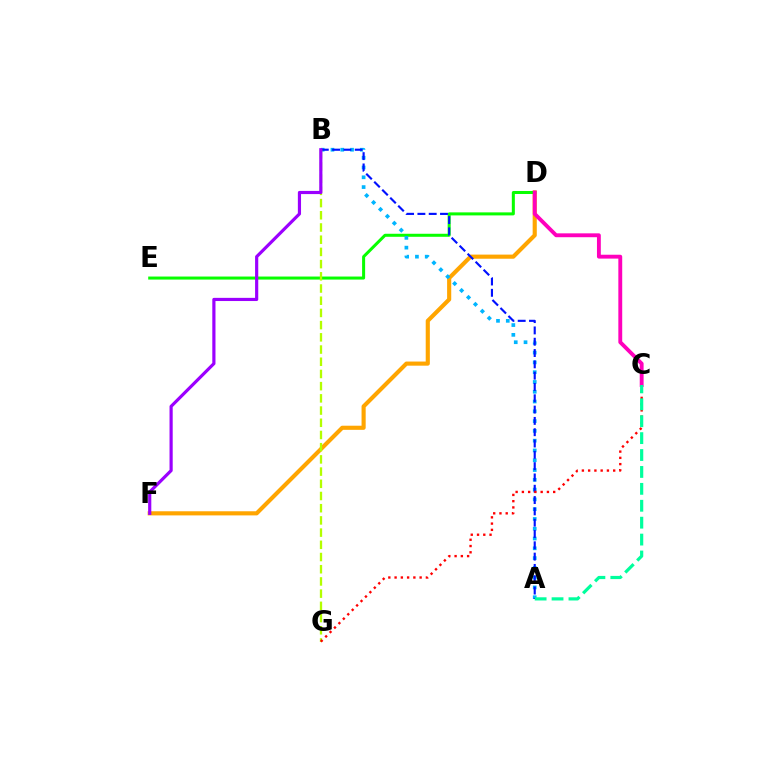{('D', 'F'): [{'color': '#ffa500', 'line_style': 'solid', 'thickness': 2.97}], ('D', 'E'): [{'color': '#08ff00', 'line_style': 'solid', 'thickness': 2.18}], ('A', 'B'): [{'color': '#00b5ff', 'line_style': 'dotted', 'thickness': 2.66}, {'color': '#0010ff', 'line_style': 'dashed', 'thickness': 1.54}], ('C', 'D'): [{'color': '#ff00bd', 'line_style': 'solid', 'thickness': 2.78}], ('B', 'G'): [{'color': '#b3ff00', 'line_style': 'dashed', 'thickness': 1.66}], ('C', 'G'): [{'color': '#ff0000', 'line_style': 'dotted', 'thickness': 1.7}], ('A', 'C'): [{'color': '#00ff9d', 'line_style': 'dashed', 'thickness': 2.3}], ('B', 'F'): [{'color': '#9b00ff', 'line_style': 'solid', 'thickness': 2.28}]}